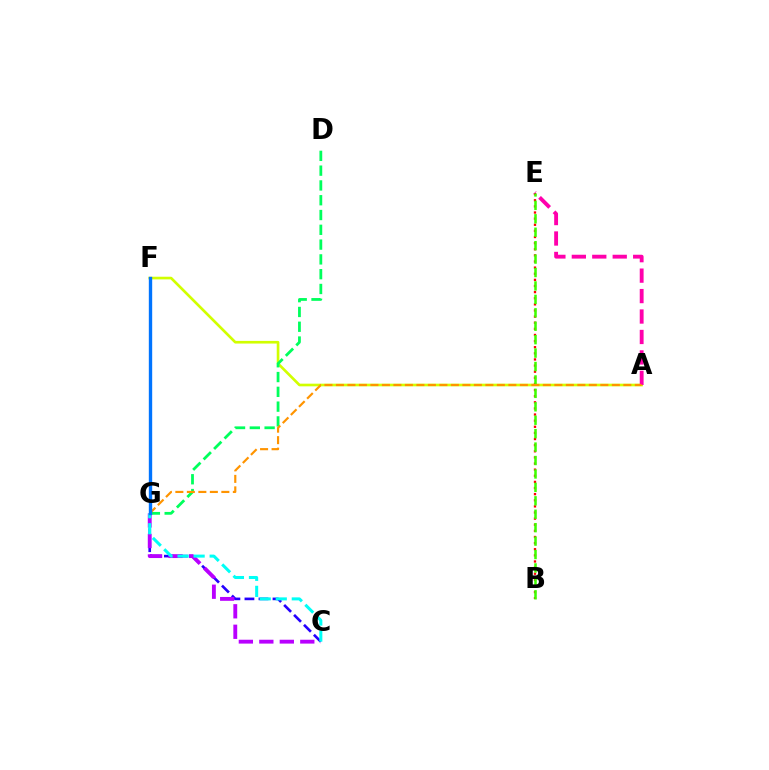{('C', 'G'): [{'color': '#2500ff', 'line_style': 'dashed', 'thickness': 1.91}, {'color': '#b900ff', 'line_style': 'dashed', 'thickness': 2.78}, {'color': '#00fff6', 'line_style': 'dashed', 'thickness': 2.18}], ('A', 'F'): [{'color': '#d1ff00', 'line_style': 'solid', 'thickness': 1.91}], ('B', 'E'): [{'color': '#ff0000', 'line_style': 'dotted', 'thickness': 1.66}, {'color': '#3dff00', 'line_style': 'dashed', 'thickness': 1.82}], ('D', 'G'): [{'color': '#00ff5c', 'line_style': 'dashed', 'thickness': 2.01}], ('A', 'E'): [{'color': '#ff00ac', 'line_style': 'dashed', 'thickness': 2.78}], ('A', 'G'): [{'color': '#ff9400', 'line_style': 'dashed', 'thickness': 1.56}], ('F', 'G'): [{'color': '#0074ff', 'line_style': 'solid', 'thickness': 2.43}]}